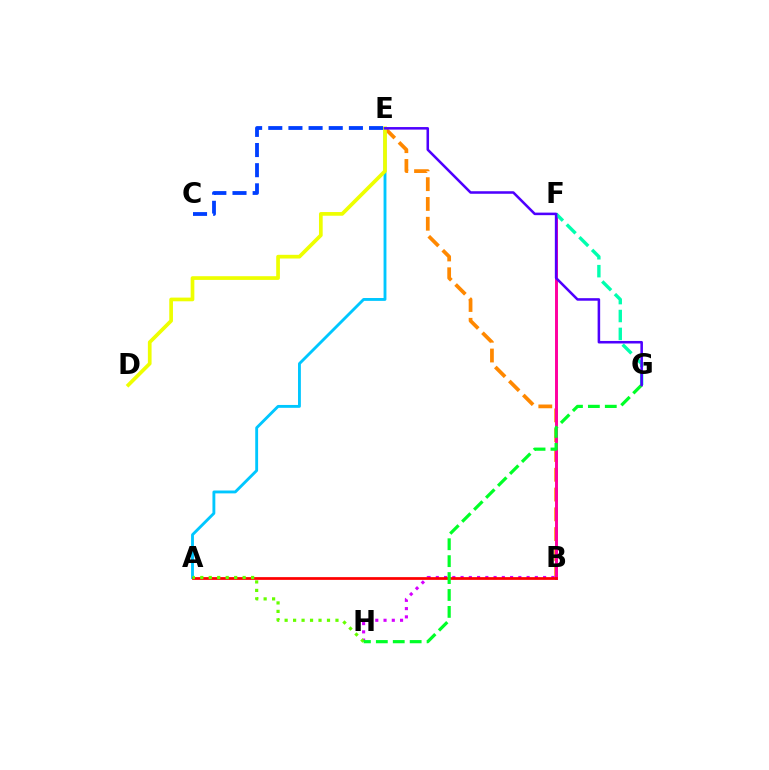{('A', 'E'): [{'color': '#00c7ff', 'line_style': 'solid', 'thickness': 2.06}], ('B', 'E'): [{'color': '#ff8800', 'line_style': 'dashed', 'thickness': 2.69}], ('B', 'H'): [{'color': '#d600ff', 'line_style': 'dotted', 'thickness': 2.24}], ('C', 'E'): [{'color': '#003fff', 'line_style': 'dashed', 'thickness': 2.74}], ('B', 'F'): [{'color': '#ff00a0', 'line_style': 'solid', 'thickness': 2.12}], ('F', 'G'): [{'color': '#00ffaf', 'line_style': 'dashed', 'thickness': 2.43}], ('A', 'B'): [{'color': '#ff0000', 'line_style': 'solid', 'thickness': 1.97}], ('D', 'E'): [{'color': '#eeff00', 'line_style': 'solid', 'thickness': 2.67}], ('A', 'H'): [{'color': '#66ff00', 'line_style': 'dotted', 'thickness': 2.3}], ('G', 'H'): [{'color': '#00ff27', 'line_style': 'dashed', 'thickness': 2.3}], ('E', 'G'): [{'color': '#4f00ff', 'line_style': 'solid', 'thickness': 1.83}]}